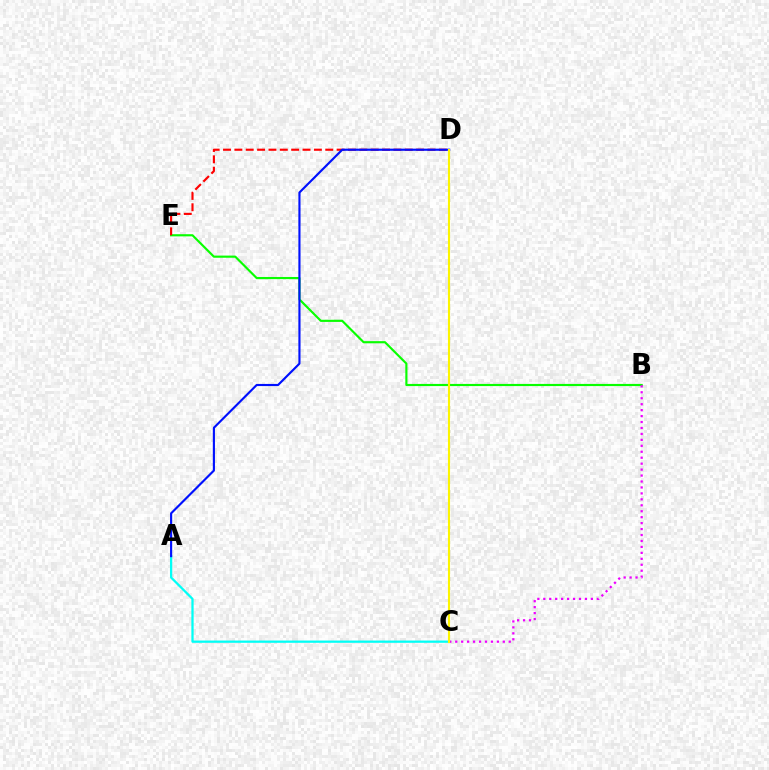{('B', 'E'): [{'color': '#08ff00', 'line_style': 'solid', 'thickness': 1.56}], ('A', 'C'): [{'color': '#00fff6', 'line_style': 'solid', 'thickness': 1.63}], ('D', 'E'): [{'color': '#ff0000', 'line_style': 'dashed', 'thickness': 1.54}], ('A', 'D'): [{'color': '#0010ff', 'line_style': 'solid', 'thickness': 1.55}], ('B', 'C'): [{'color': '#ee00ff', 'line_style': 'dotted', 'thickness': 1.62}], ('C', 'D'): [{'color': '#fcf500', 'line_style': 'solid', 'thickness': 1.52}]}